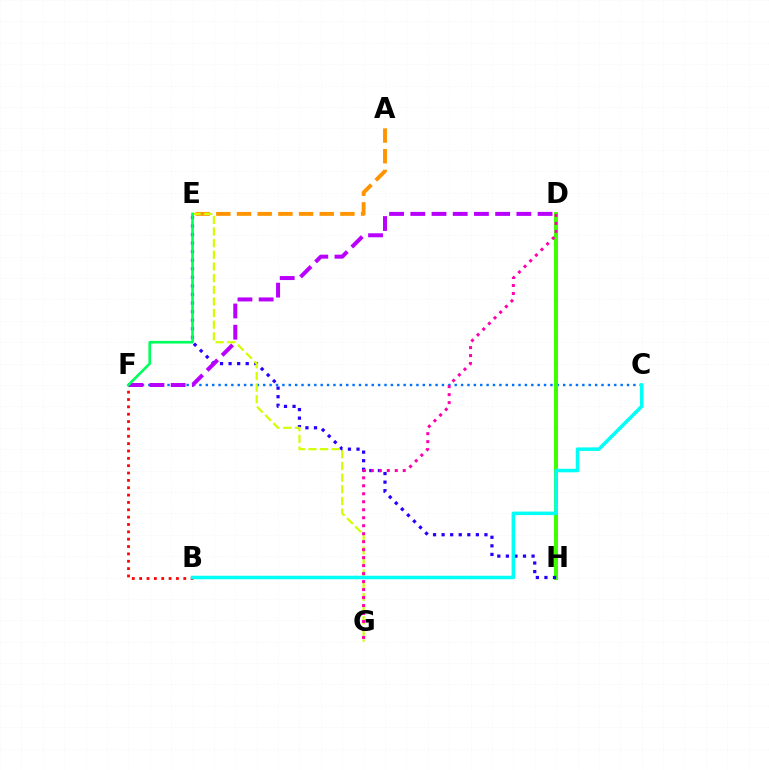{('C', 'F'): [{'color': '#0074ff', 'line_style': 'dotted', 'thickness': 1.73}], ('D', 'H'): [{'color': '#3dff00', 'line_style': 'solid', 'thickness': 2.86}], ('B', 'F'): [{'color': '#ff0000', 'line_style': 'dotted', 'thickness': 2.0}], ('E', 'H'): [{'color': '#2500ff', 'line_style': 'dotted', 'thickness': 2.33}], ('A', 'E'): [{'color': '#ff9400', 'line_style': 'dashed', 'thickness': 2.81}], ('E', 'G'): [{'color': '#d1ff00', 'line_style': 'dashed', 'thickness': 1.58}], ('D', 'G'): [{'color': '#ff00ac', 'line_style': 'dotted', 'thickness': 2.17}], ('D', 'F'): [{'color': '#b900ff', 'line_style': 'dashed', 'thickness': 2.88}], ('E', 'F'): [{'color': '#00ff5c', 'line_style': 'solid', 'thickness': 1.91}], ('B', 'C'): [{'color': '#00fff6', 'line_style': 'solid', 'thickness': 2.53}]}